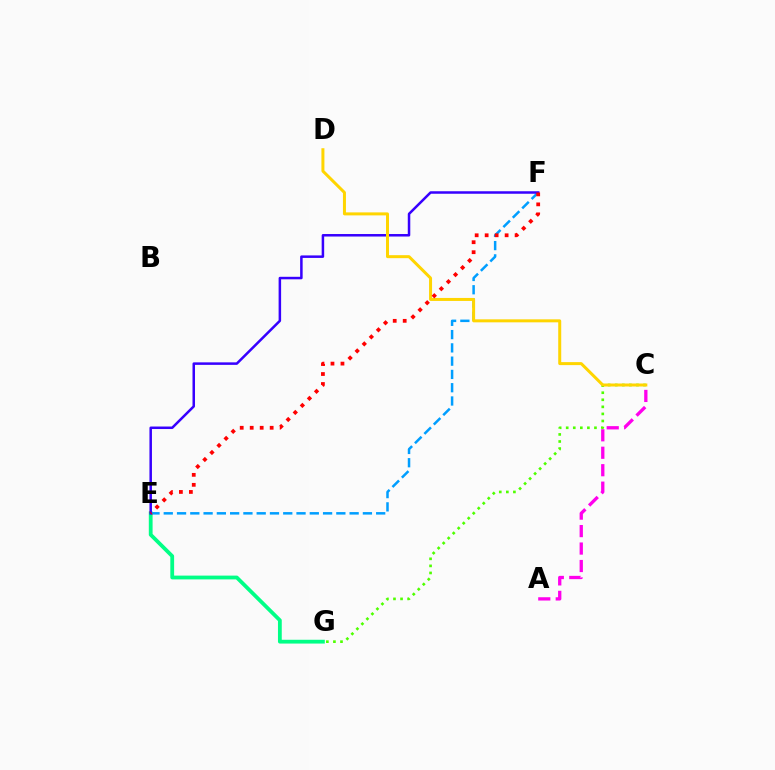{('A', 'C'): [{'color': '#ff00ed', 'line_style': 'dashed', 'thickness': 2.37}], ('C', 'G'): [{'color': '#4fff00', 'line_style': 'dotted', 'thickness': 1.92}], ('E', 'G'): [{'color': '#00ff86', 'line_style': 'solid', 'thickness': 2.73}], ('E', 'F'): [{'color': '#009eff', 'line_style': 'dashed', 'thickness': 1.8}, {'color': '#3700ff', 'line_style': 'solid', 'thickness': 1.81}, {'color': '#ff0000', 'line_style': 'dotted', 'thickness': 2.71}], ('C', 'D'): [{'color': '#ffd500', 'line_style': 'solid', 'thickness': 2.16}]}